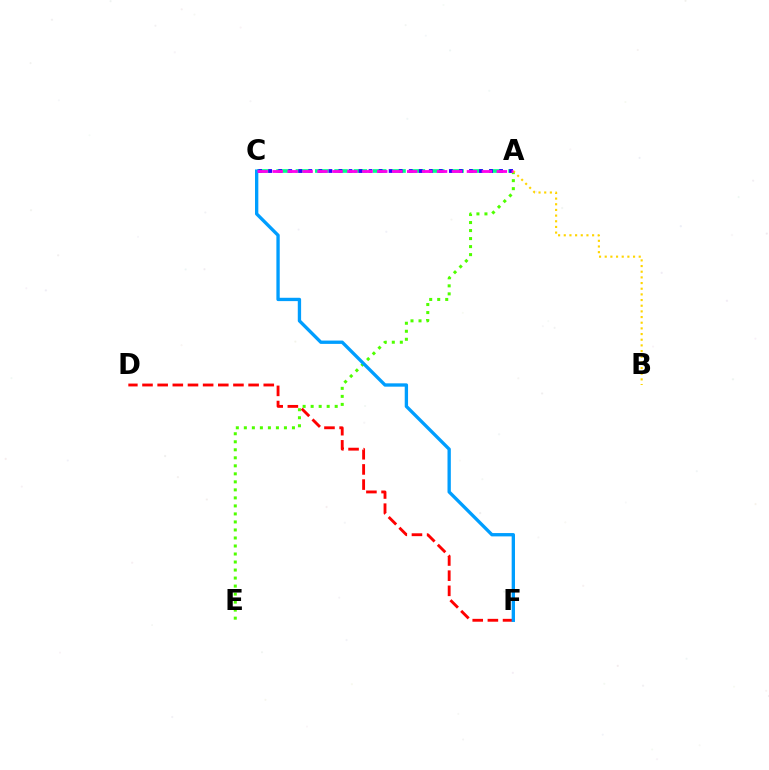{('D', 'F'): [{'color': '#ff0000', 'line_style': 'dashed', 'thickness': 2.06}], ('A', 'C'): [{'color': '#00ff86', 'line_style': 'dashed', 'thickness': 2.63}, {'color': '#3700ff', 'line_style': 'dotted', 'thickness': 2.73}, {'color': '#ff00ed', 'line_style': 'dashed', 'thickness': 2.03}], ('A', 'E'): [{'color': '#4fff00', 'line_style': 'dotted', 'thickness': 2.18}], ('C', 'F'): [{'color': '#009eff', 'line_style': 'solid', 'thickness': 2.4}], ('A', 'B'): [{'color': '#ffd500', 'line_style': 'dotted', 'thickness': 1.54}]}